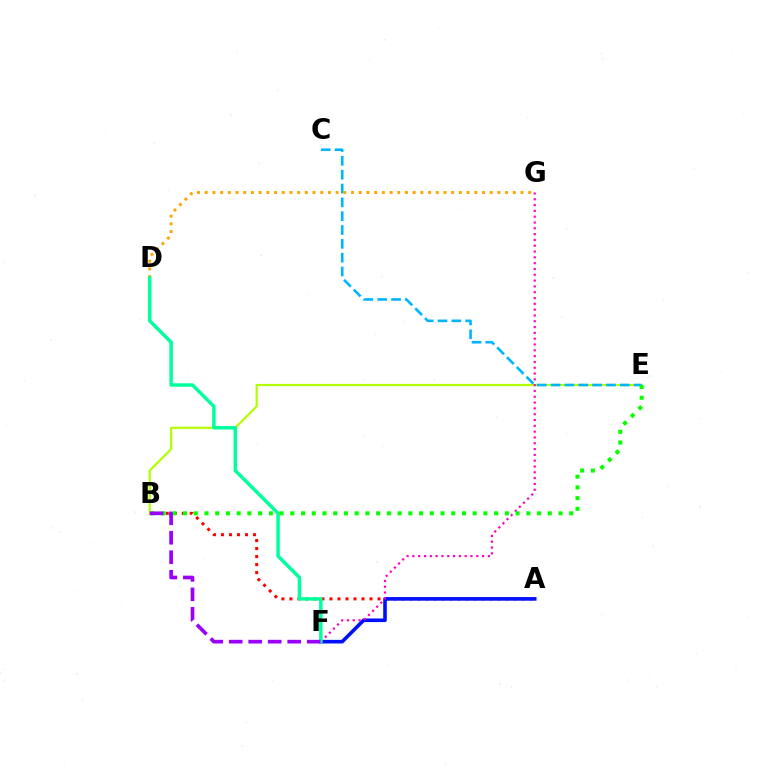{('A', 'B'): [{'color': '#ff0000', 'line_style': 'dotted', 'thickness': 2.18}], ('B', 'E'): [{'color': '#b3ff00', 'line_style': 'solid', 'thickness': 1.58}, {'color': '#08ff00', 'line_style': 'dotted', 'thickness': 2.92}], ('C', 'E'): [{'color': '#00b5ff', 'line_style': 'dashed', 'thickness': 1.88}], ('A', 'F'): [{'color': '#0010ff', 'line_style': 'solid', 'thickness': 2.6}], ('D', 'G'): [{'color': '#ffa500', 'line_style': 'dotted', 'thickness': 2.09}], ('F', 'G'): [{'color': '#ff00bd', 'line_style': 'dotted', 'thickness': 1.58}], ('D', 'F'): [{'color': '#00ff9d', 'line_style': 'solid', 'thickness': 2.49}], ('B', 'F'): [{'color': '#9b00ff', 'line_style': 'dashed', 'thickness': 2.65}]}